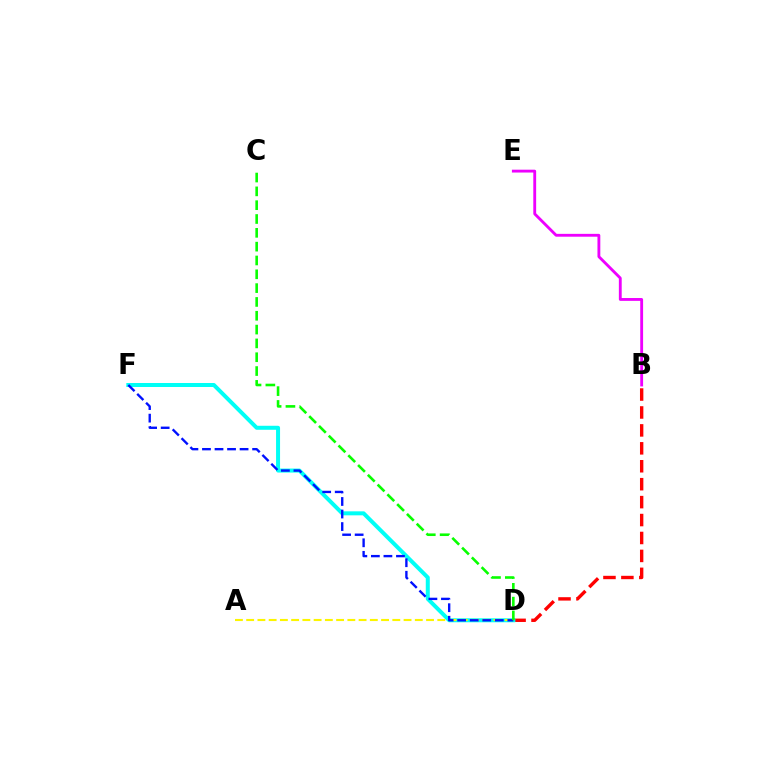{('B', 'D'): [{'color': '#ff0000', 'line_style': 'dashed', 'thickness': 2.44}], ('D', 'F'): [{'color': '#00fff6', 'line_style': 'solid', 'thickness': 2.88}, {'color': '#0010ff', 'line_style': 'dashed', 'thickness': 1.7}], ('A', 'D'): [{'color': '#fcf500', 'line_style': 'dashed', 'thickness': 1.53}], ('C', 'D'): [{'color': '#08ff00', 'line_style': 'dashed', 'thickness': 1.88}], ('B', 'E'): [{'color': '#ee00ff', 'line_style': 'solid', 'thickness': 2.05}]}